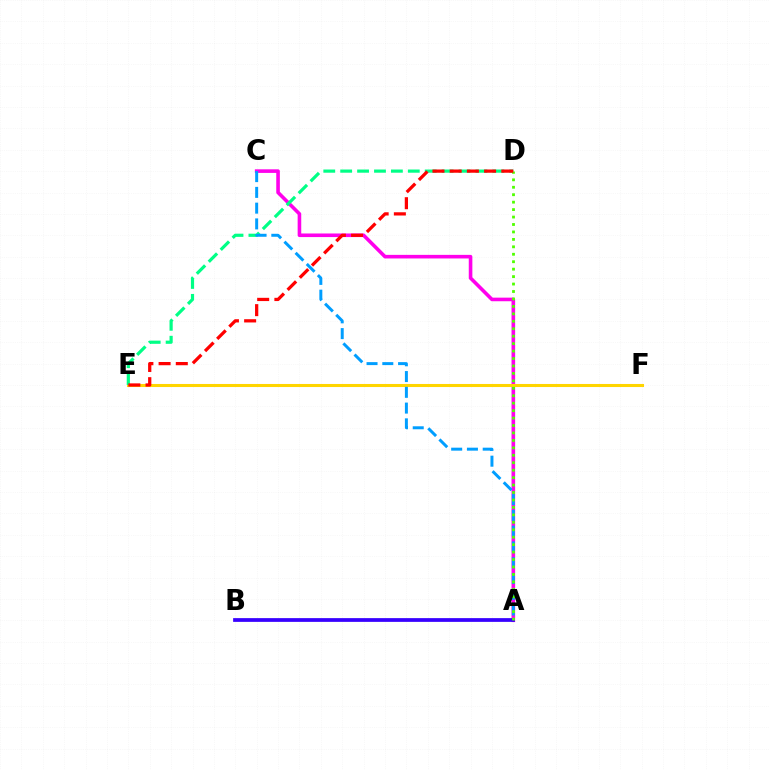{('A', 'C'): [{'color': '#ff00ed', 'line_style': 'solid', 'thickness': 2.59}, {'color': '#009eff', 'line_style': 'dashed', 'thickness': 2.14}], ('E', 'F'): [{'color': '#ffd500', 'line_style': 'solid', 'thickness': 2.2}], ('D', 'E'): [{'color': '#00ff86', 'line_style': 'dashed', 'thickness': 2.3}, {'color': '#ff0000', 'line_style': 'dashed', 'thickness': 2.34}], ('A', 'B'): [{'color': '#3700ff', 'line_style': 'solid', 'thickness': 2.69}], ('A', 'D'): [{'color': '#4fff00', 'line_style': 'dotted', 'thickness': 2.02}]}